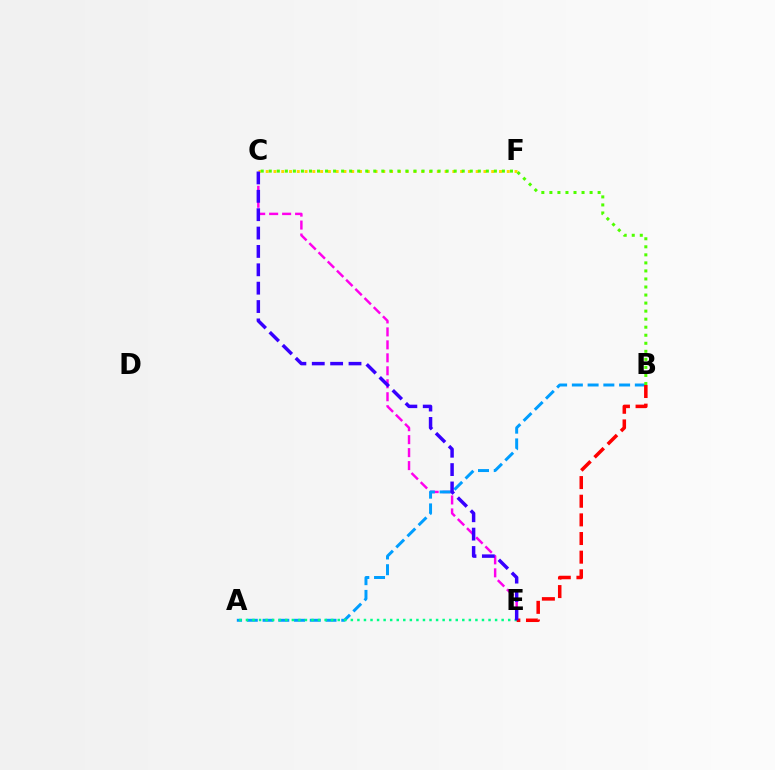{('C', 'E'): [{'color': '#ff00ed', 'line_style': 'dashed', 'thickness': 1.76}, {'color': '#3700ff', 'line_style': 'dashed', 'thickness': 2.5}], ('C', 'F'): [{'color': '#ffd500', 'line_style': 'dotted', 'thickness': 2.11}], ('A', 'B'): [{'color': '#009eff', 'line_style': 'dashed', 'thickness': 2.14}], ('B', 'C'): [{'color': '#4fff00', 'line_style': 'dotted', 'thickness': 2.18}], ('A', 'E'): [{'color': '#00ff86', 'line_style': 'dotted', 'thickness': 1.78}], ('B', 'E'): [{'color': '#ff0000', 'line_style': 'dashed', 'thickness': 2.53}]}